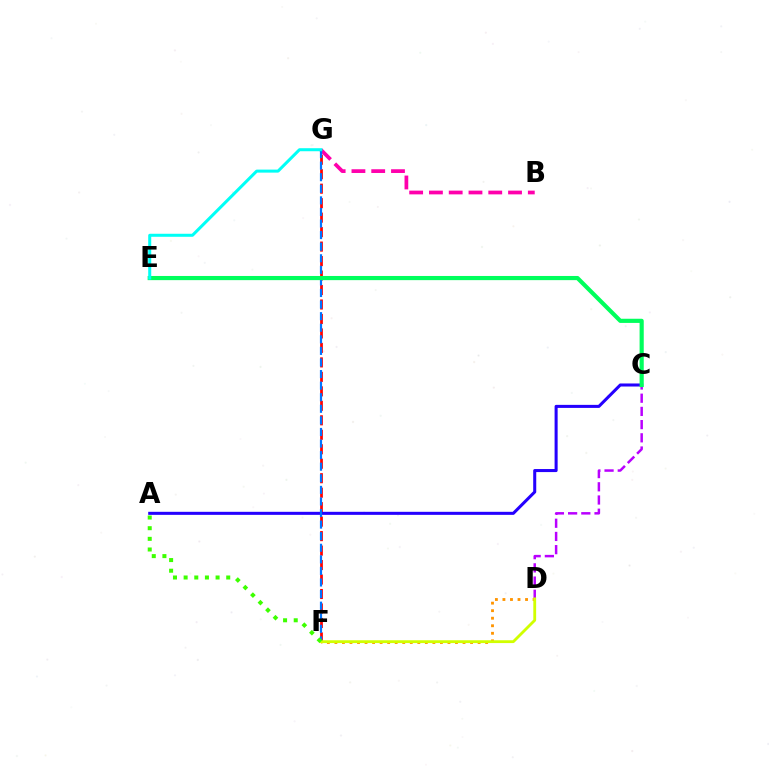{('C', 'D'): [{'color': '#b900ff', 'line_style': 'dashed', 'thickness': 1.79}], ('D', 'F'): [{'color': '#ff9400', 'line_style': 'dotted', 'thickness': 2.05}, {'color': '#d1ff00', 'line_style': 'solid', 'thickness': 2.03}], ('F', 'G'): [{'color': '#ff0000', 'line_style': 'dashed', 'thickness': 1.97}, {'color': '#0074ff', 'line_style': 'dashed', 'thickness': 1.57}], ('A', 'C'): [{'color': '#2500ff', 'line_style': 'solid', 'thickness': 2.19}], ('B', 'G'): [{'color': '#ff00ac', 'line_style': 'dashed', 'thickness': 2.69}], ('A', 'F'): [{'color': '#3dff00', 'line_style': 'dotted', 'thickness': 2.89}], ('C', 'E'): [{'color': '#00ff5c', 'line_style': 'solid', 'thickness': 3.0}], ('E', 'G'): [{'color': '#00fff6', 'line_style': 'solid', 'thickness': 2.18}]}